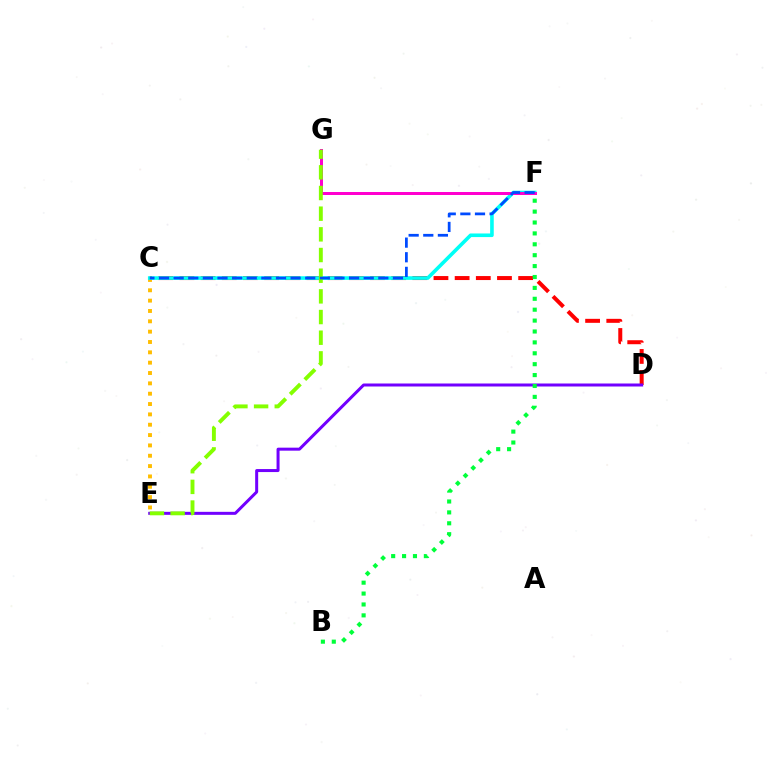{('C', 'D'): [{'color': '#ff0000', 'line_style': 'dashed', 'thickness': 2.88}], ('C', 'E'): [{'color': '#ffbd00', 'line_style': 'dotted', 'thickness': 2.81}], ('C', 'F'): [{'color': '#00fff6', 'line_style': 'solid', 'thickness': 2.6}, {'color': '#004bff', 'line_style': 'dashed', 'thickness': 1.99}], ('F', 'G'): [{'color': '#ff00cf', 'line_style': 'solid', 'thickness': 2.15}], ('D', 'E'): [{'color': '#7200ff', 'line_style': 'solid', 'thickness': 2.16}], ('E', 'G'): [{'color': '#84ff00', 'line_style': 'dashed', 'thickness': 2.81}], ('B', 'F'): [{'color': '#00ff39', 'line_style': 'dotted', 'thickness': 2.96}]}